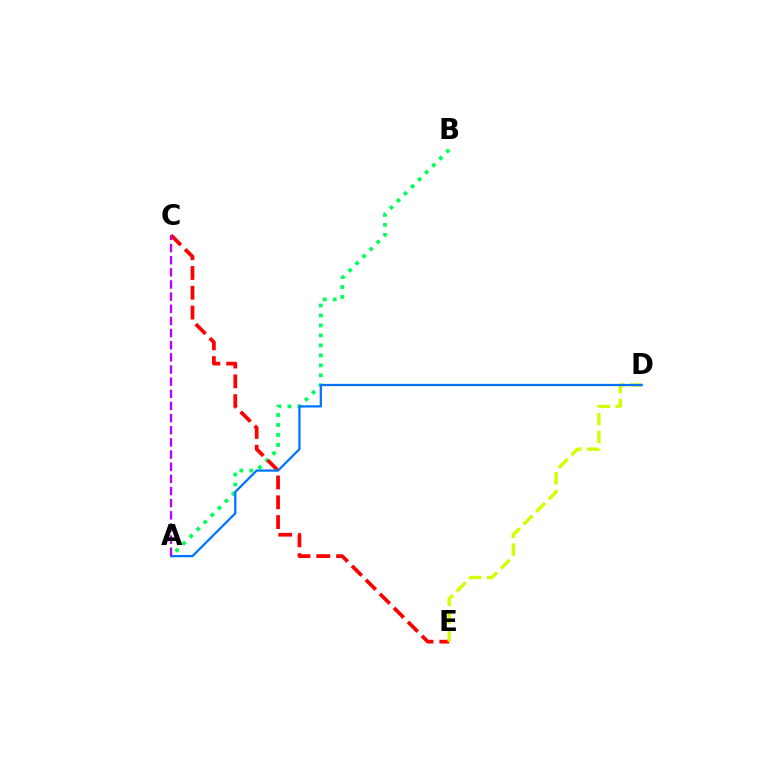{('A', 'B'): [{'color': '#00ff5c', 'line_style': 'dotted', 'thickness': 2.71}], ('C', 'E'): [{'color': '#ff0000', 'line_style': 'dashed', 'thickness': 2.69}], ('D', 'E'): [{'color': '#d1ff00', 'line_style': 'dashed', 'thickness': 2.42}], ('A', 'D'): [{'color': '#0074ff', 'line_style': 'solid', 'thickness': 1.63}], ('A', 'C'): [{'color': '#b900ff', 'line_style': 'dashed', 'thickness': 1.65}]}